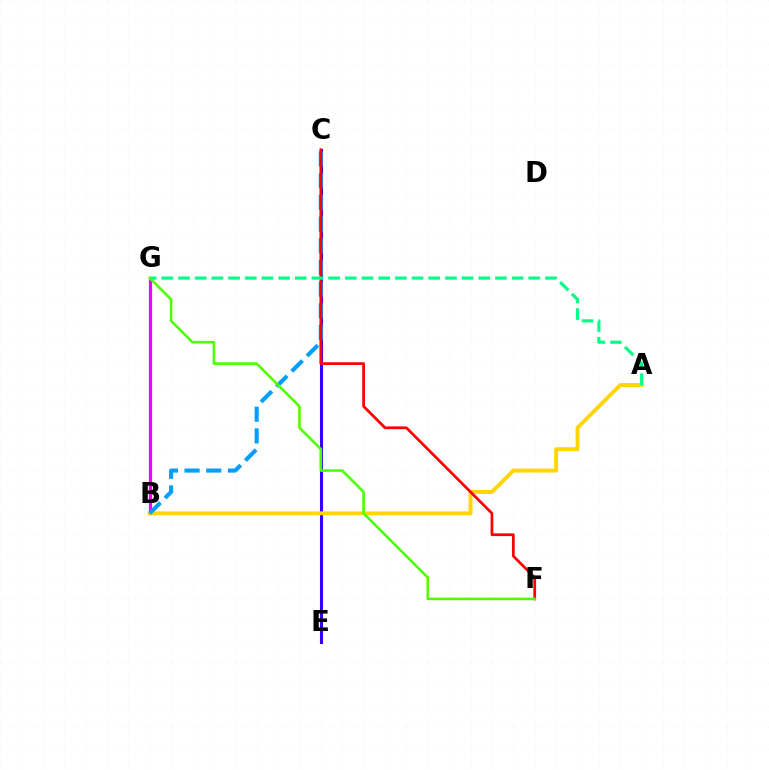{('B', 'G'): [{'color': '#ff00ed', 'line_style': 'solid', 'thickness': 2.29}], ('C', 'E'): [{'color': '#3700ff', 'line_style': 'solid', 'thickness': 2.22}], ('A', 'B'): [{'color': '#ffd500', 'line_style': 'solid', 'thickness': 2.82}], ('B', 'C'): [{'color': '#009eff', 'line_style': 'dashed', 'thickness': 2.94}], ('C', 'F'): [{'color': '#ff0000', 'line_style': 'solid', 'thickness': 1.97}], ('A', 'G'): [{'color': '#00ff86', 'line_style': 'dashed', 'thickness': 2.27}], ('F', 'G'): [{'color': '#4fff00', 'line_style': 'solid', 'thickness': 1.86}]}